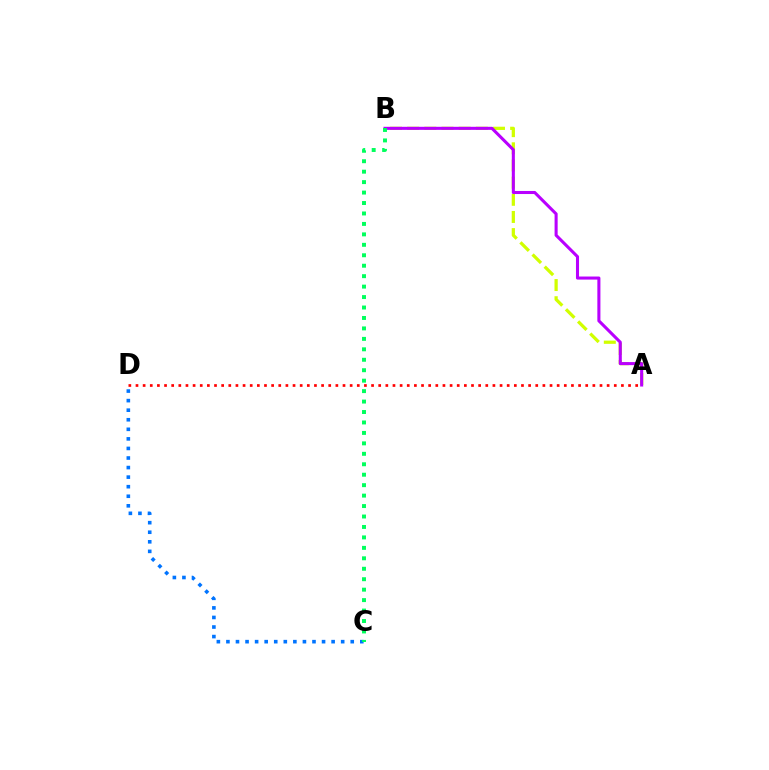{('A', 'B'): [{'color': '#d1ff00', 'line_style': 'dashed', 'thickness': 2.33}, {'color': '#b900ff', 'line_style': 'solid', 'thickness': 2.21}], ('A', 'D'): [{'color': '#ff0000', 'line_style': 'dotted', 'thickness': 1.94}], ('C', 'D'): [{'color': '#0074ff', 'line_style': 'dotted', 'thickness': 2.6}], ('B', 'C'): [{'color': '#00ff5c', 'line_style': 'dotted', 'thickness': 2.84}]}